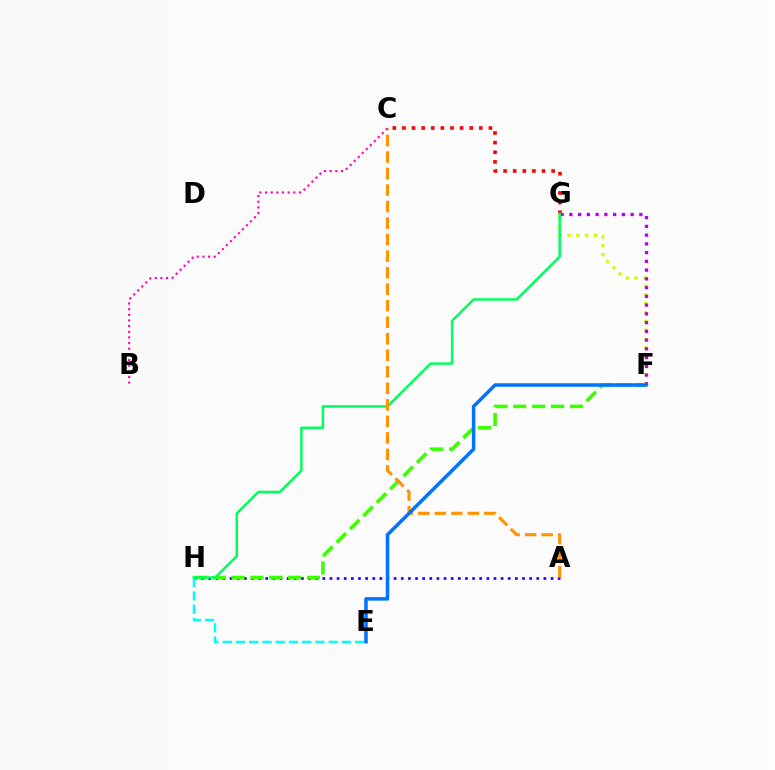{('F', 'G'): [{'color': '#d1ff00', 'line_style': 'dotted', 'thickness': 2.4}, {'color': '#b900ff', 'line_style': 'dotted', 'thickness': 2.38}], ('C', 'G'): [{'color': '#ff0000', 'line_style': 'dotted', 'thickness': 2.61}], ('A', 'H'): [{'color': '#2500ff', 'line_style': 'dotted', 'thickness': 1.94}], ('F', 'H'): [{'color': '#3dff00', 'line_style': 'dashed', 'thickness': 2.56}], ('G', 'H'): [{'color': '#00ff5c', 'line_style': 'solid', 'thickness': 1.78}], ('A', 'C'): [{'color': '#ff9400', 'line_style': 'dashed', 'thickness': 2.24}], ('B', 'C'): [{'color': '#ff00ac', 'line_style': 'dotted', 'thickness': 1.53}], ('E', 'H'): [{'color': '#00fff6', 'line_style': 'dashed', 'thickness': 1.8}], ('E', 'F'): [{'color': '#0074ff', 'line_style': 'solid', 'thickness': 2.53}]}